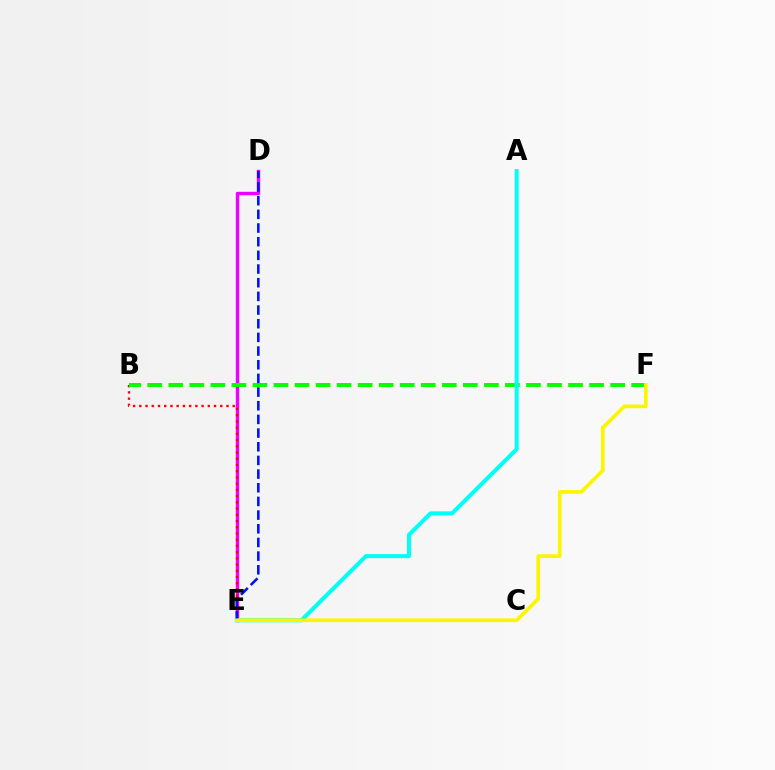{('D', 'E'): [{'color': '#ee00ff', 'line_style': 'solid', 'thickness': 2.45}, {'color': '#0010ff', 'line_style': 'dashed', 'thickness': 1.86}], ('B', 'E'): [{'color': '#ff0000', 'line_style': 'dotted', 'thickness': 1.69}], ('B', 'F'): [{'color': '#08ff00', 'line_style': 'dashed', 'thickness': 2.86}], ('A', 'E'): [{'color': '#00fff6', 'line_style': 'solid', 'thickness': 2.89}], ('E', 'F'): [{'color': '#fcf500', 'line_style': 'solid', 'thickness': 2.65}]}